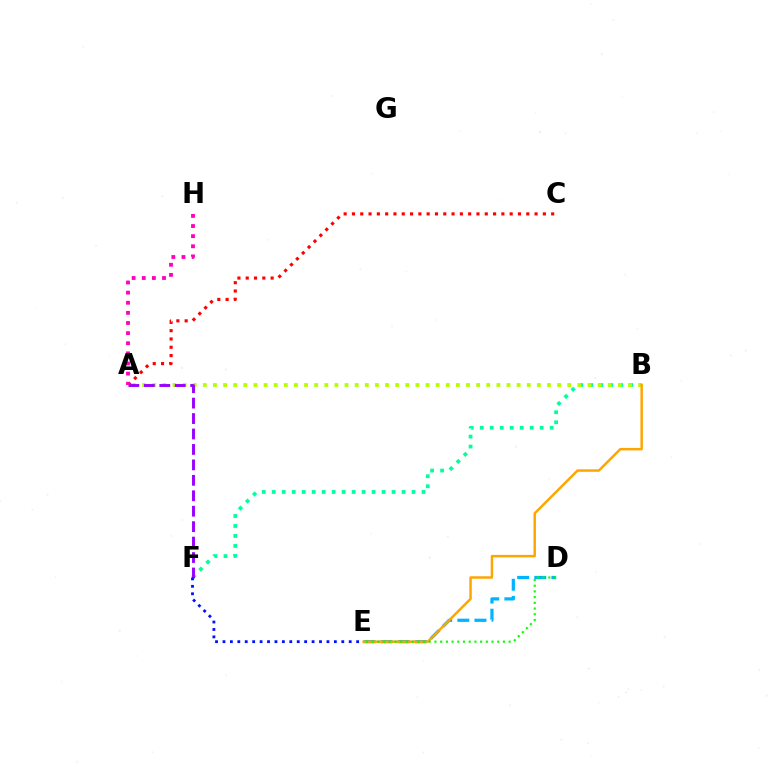{('A', 'C'): [{'color': '#ff0000', 'line_style': 'dotted', 'thickness': 2.26}], ('B', 'F'): [{'color': '#00ff9d', 'line_style': 'dotted', 'thickness': 2.71}], ('D', 'E'): [{'color': '#00b5ff', 'line_style': 'dashed', 'thickness': 2.32}, {'color': '#08ff00', 'line_style': 'dotted', 'thickness': 1.55}], ('A', 'B'): [{'color': '#b3ff00', 'line_style': 'dotted', 'thickness': 2.75}], ('B', 'E'): [{'color': '#ffa500', 'line_style': 'solid', 'thickness': 1.77}], ('A', 'F'): [{'color': '#9b00ff', 'line_style': 'dashed', 'thickness': 2.1}], ('E', 'F'): [{'color': '#0010ff', 'line_style': 'dotted', 'thickness': 2.02}], ('A', 'H'): [{'color': '#ff00bd', 'line_style': 'dotted', 'thickness': 2.75}]}